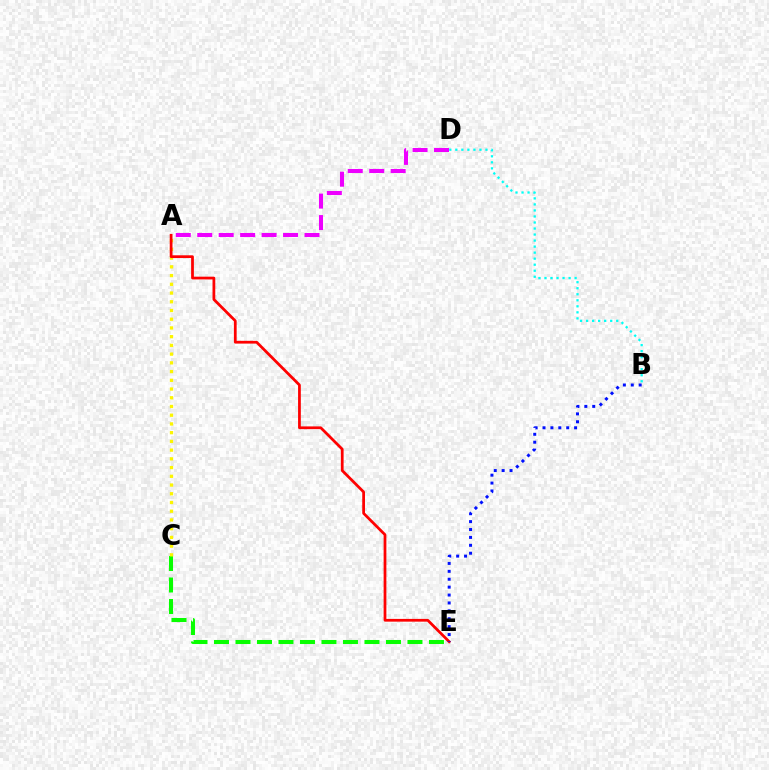{('B', 'D'): [{'color': '#00fff6', 'line_style': 'dotted', 'thickness': 1.64}], ('A', 'D'): [{'color': '#ee00ff', 'line_style': 'dashed', 'thickness': 2.91}], ('C', 'E'): [{'color': '#08ff00', 'line_style': 'dashed', 'thickness': 2.92}], ('A', 'C'): [{'color': '#fcf500', 'line_style': 'dotted', 'thickness': 2.37}], ('A', 'E'): [{'color': '#ff0000', 'line_style': 'solid', 'thickness': 1.98}], ('B', 'E'): [{'color': '#0010ff', 'line_style': 'dotted', 'thickness': 2.15}]}